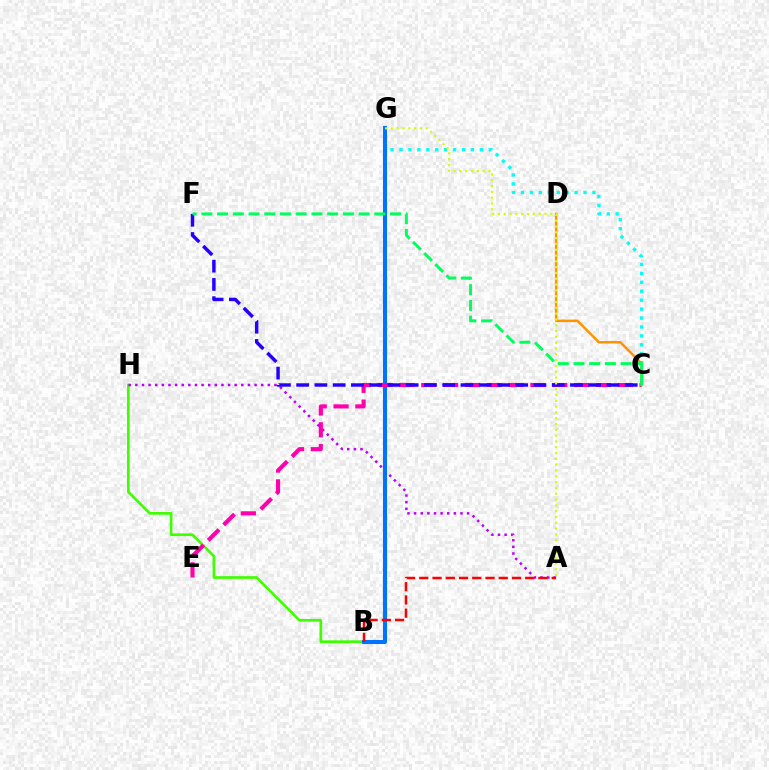{('C', 'G'): [{'color': '#00fff6', 'line_style': 'dotted', 'thickness': 2.43}], ('B', 'H'): [{'color': '#3dff00', 'line_style': 'solid', 'thickness': 1.92}], ('A', 'H'): [{'color': '#b900ff', 'line_style': 'dotted', 'thickness': 1.8}], ('B', 'G'): [{'color': '#0074ff', 'line_style': 'solid', 'thickness': 2.94}], ('C', 'E'): [{'color': '#ff00ac', 'line_style': 'dashed', 'thickness': 2.97}], ('C', 'D'): [{'color': '#ff9400', 'line_style': 'solid', 'thickness': 1.8}], ('A', 'B'): [{'color': '#ff0000', 'line_style': 'dashed', 'thickness': 1.8}], ('C', 'F'): [{'color': '#2500ff', 'line_style': 'dashed', 'thickness': 2.48}, {'color': '#00ff5c', 'line_style': 'dashed', 'thickness': 2.14}], ('A', 'G'): [{'color': '#d1ff00', 'line_style': 'dotted', 'thickness': 1.58}]}